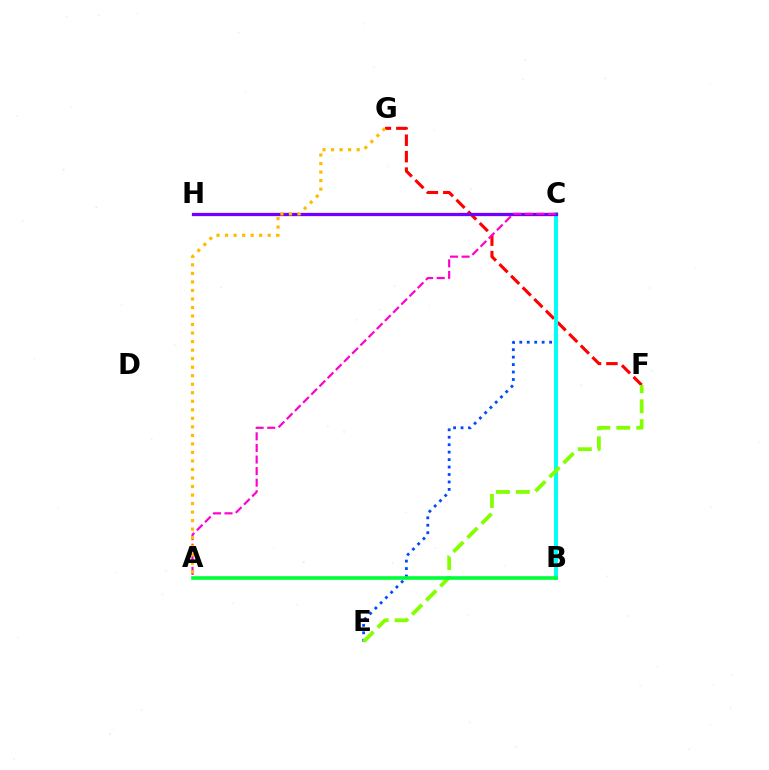{('F', 'G'): [{'color': '#ff0000', 'line_style': 'dashed', 'thickness': 2.23}], ('C', 'E'): [{'color': '#004bff', 'line_style': 'dotted', 'thickness': 2.02}], ('B', 'C'): [{'color': '#00fff6', 'line_style': 'solid', 'thickness': 2.83}], ('C', 'H'): [{'color': '#7200ff', 'line_style': 'solid', 'thickness': 2.36}], ('E', 'F'): [{'color': '#84ff00', 'line_style': 'dashed', 'thickness': 2.71}], ('A', 'C'): [{'color': '#ff00cf', 'line_style': 'dashed', 'thickness': 1.57}], ('A', 'G'): [{'color': '#ffbd00', 'line_style': 'dotted', 'thickness': 2.32}], ('A', 'B'): [{'color': '#00ff39', 'line_style': 'solid', 'thickness': 2.62}]}